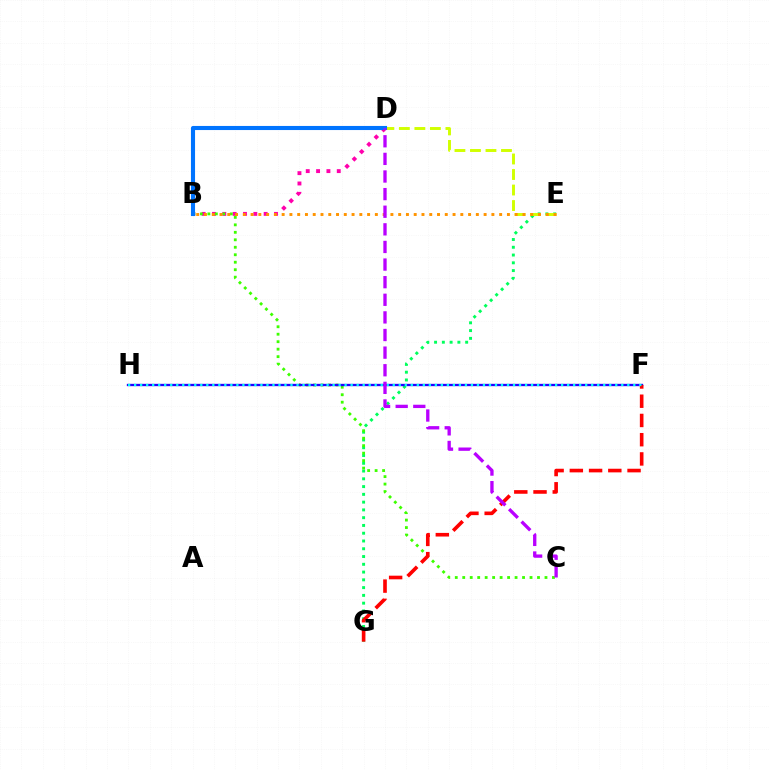{('B', 'D'): [{'color': '#ff00ac', 'line_style': 'dotted', 'thickness': 2.81}, {'color': '#0074ff', 'line_style': 'solid', 'thickness': 2.95}], ('E', 'G'): [{'color': '#00ff5c', 'line_style': 'dotted', 'thickness': 2.11}], ('D', 'E'): [{'color': '#d1ff00', 'line_style': 'dashed', 'thickness': 2.11}], ('B', 'C'): [{'color': '#3dff00', 'line_style': 'dotted', 'thickness': 2.03}], ('F', 'H'): [{'color': '#2500ff', 'line_style': 'solid', 'thickness': 1.67}, {'color': '#00fff6', 'line_style': 'dotted', 'thickness': 1.63}], ('F', 'G'): [{'color': '#ff0000', 'line_style': 'dashed', 'thickness': 2.61}], ('B', 'E'): [{'color': '#ff9400', 'line_style': 'dotted', 'thickness': 2.11}], ('C', 'D'): [{'color': '#b900ff', 'line_style': 'dashed', 'thickness': 2.39}]}